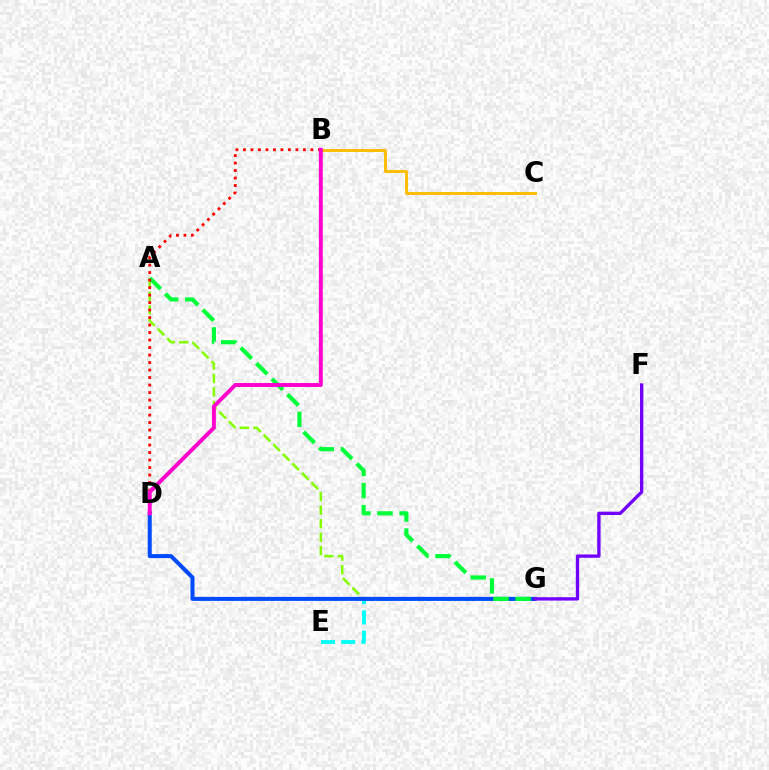{('B', 'C'): [{'color': '#ffbd00', 'line_style': 'solid', 'thickness': 2.09}], ('E', 'G'): [{'color': '#00fff6', 'line_style': 'dashed', 'thickness': 2.74}], ('A', 'G'): [{'color': '#84ff00', 'line_style': 'dashed', 'thickness': 1.83}, {'color': '#00ff39', 'line_style': 'dashed', 'thickness': 3.0}], ('D', 'G'): [{'color': '#004bff', 'line_style': 'solid', 'thickness': 2.9}], ('B', 'D'): [{'color': '#ff0000', 'line_style': 'dotted', 'thickness': 2.04}, {'color': '#ff00cf', 'line_style': 'solid', 'thickness': 2.83}], ('F', 'G'): [{'color': '#7200ff', 'line_style': 'solid', 'thickness': 2.4}]}